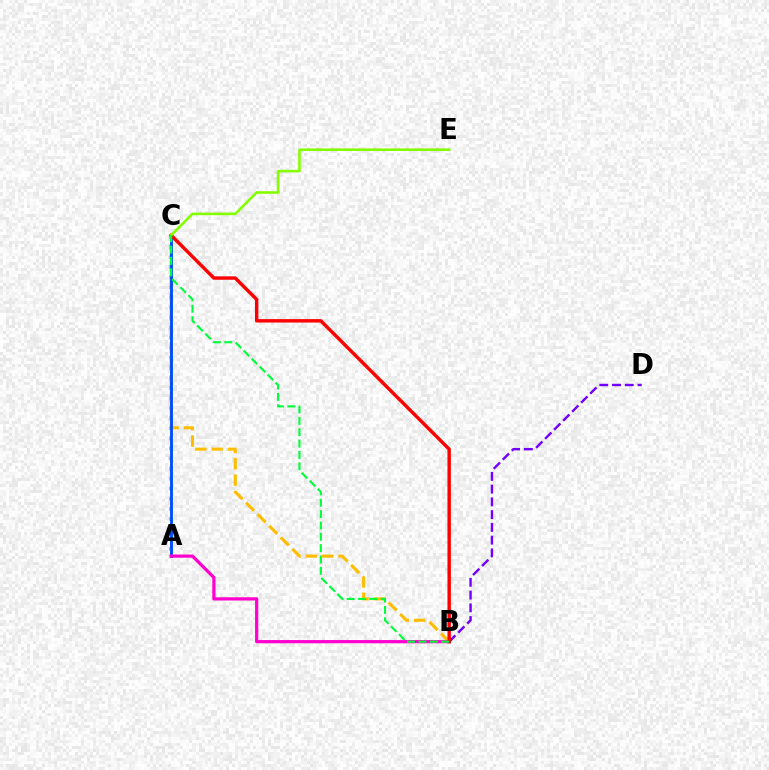{('A', 'C'): [{'color': '#00fff6', 'line_style': 'dotted', 'thickness': 2.74}, {'color': '#004bff', 'line_style': 'solid', 'thickness': 2.05}], ('B', 'C'): [{'color': '#ffbd00', 'line_style': 'dashed', 'thickness': 2.22}, {'color': '#ff0000', 'line_style': 'solid', 'thickness': 2.46}, {'color': '#00ff39', 'line_style': 'dashed', 'thickness': 1.54}], ('A', 'B'): [{'color': '#ff00cf', 'line_style': 'solid', 'thickness': 2.31}], ('B', 'D'): [{'color': '#7200ff', 'line_style': 'dashed', 'thickness': 1.73}], ('C', 'E'): [{'color': '#84ff00', 'line_style': 'solid', 'thickness': 1.87}]}